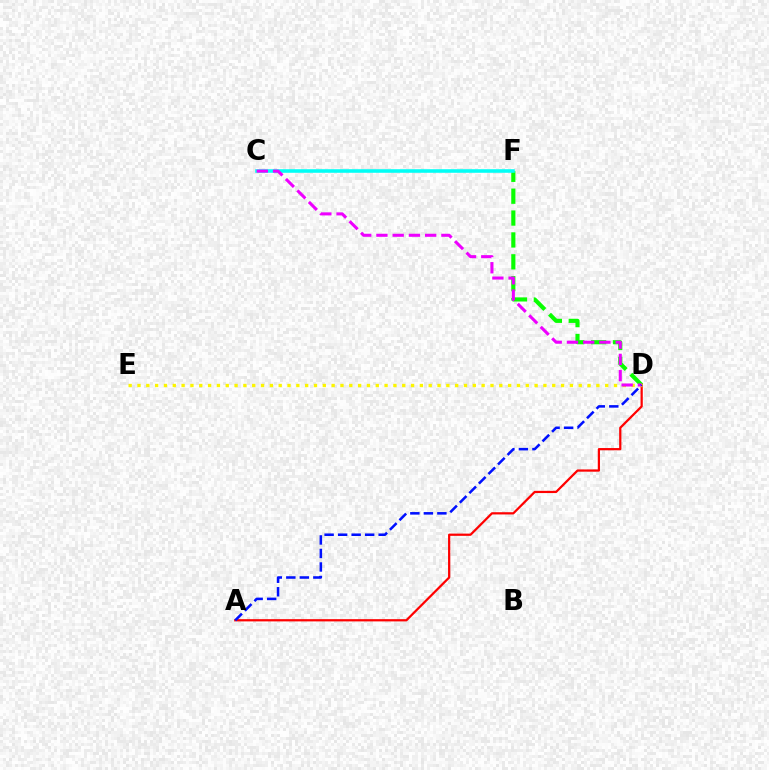{('D', 'F'): [{'color': '#08ff00', 'line_style': 'dashed', 'thickness': 2.97}], ('A', 'D'): [{'color': '#ff0000', 'line_style': 'solid', 'thickness': 1.61}, {'color': '#0010ff', 'line_style': 'dashed', 'thickness': 1.84}], ('D', 'E'): [{'color': '#fcf500', 'line_style': 'dotted', 'thickness': 2.4}], ('C', 'F'): [{'color': '#00fff6', 'line_style': 'solid', 'thickness': 2.56}], ('C', 'D'): [{'color': '#ee00ff', 'line_style': 'dashed', 'thickness': 2.21}]}